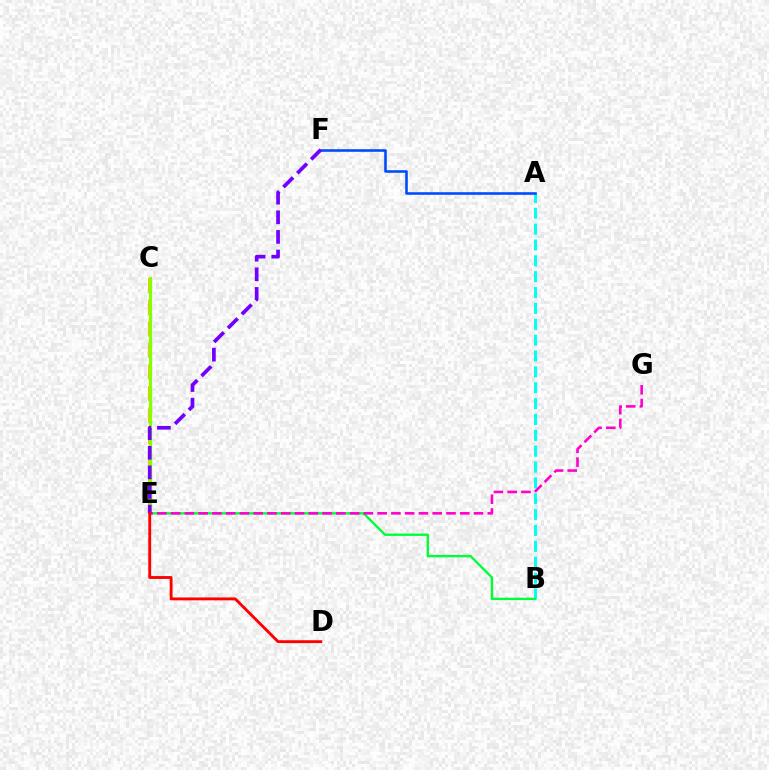{('C', 'E'): [{'color': '#ffbd00', 'line_style': 'dashed', 'thickness': 2.94}, {'color': '#84ff00', 'line_style': 'solid', 'thickness': 2.29}], ('A', 'B'): [{'color': '#00fff6', 'line_style': 'dashed', 'thickness': 2.16}], ('B', 'E'): [{'color': '#00ff39', 'line_style': 'solid', 'thickness': 1.72}], ('A', 'F'): [{'color': '#004bff', 'line_style': 'solid', 'thickness': 1.87}], ('E', 'G'): [{'color': '#ff00cf', 'line_style': 'dashed', 'thickness': 1.87}], ('E', 'F'): [{'color': '#7200ff', 'line_style': 'dashed', 'thickness': 2.66}], ('D', 'E'): [{'color': '#ff0000', 'line_style': 'solid', 'thickness': 2.06}]}